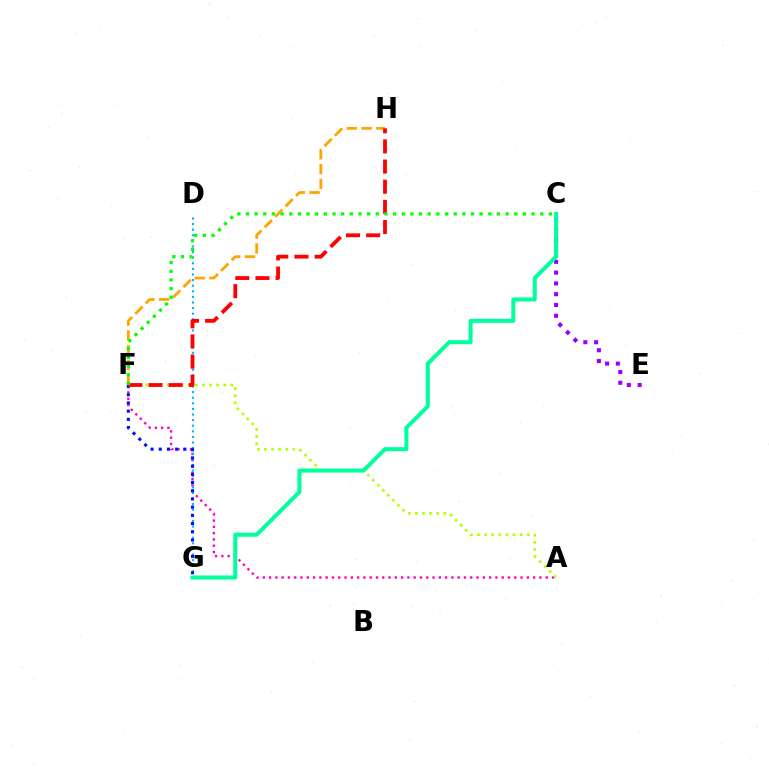{('F', 'H'): [{'color': '#ffa500', 'line_style': 'dashed', 'thickness': 2.01}, {'color': '#ff0000', 'line_style': 'dashed', 'thickness': 2.74}], ('A', 'F'): [{'color': '#ff00bd', 'line_style': 'dotted', 'thickness': 1.71}, {'color': '#b3ff00', 'line_style': 'dotted', 'thickness': 1.93}], ('D', 'G'): [{'color': '#00b5ff', 'line_style': 'dotted', 'thickness': 1.52}], ('C', 'E'): [{'color': '#9b00ff', 'line_style': 'dotted', 'thickness': 2.93}], ('F', 'G'): [{'color': '#0010ff', 'line_style': 'dotted', 'thickness': 2.23}], ('C', 'G'): [{'color': '#00ff9d', 'line_style': 'solid', 'thickness': 2.9}], ('C', 'F'): [{'color': '#08ff00', 'line_style': 'dotted', 'thickness': 2.35}]}